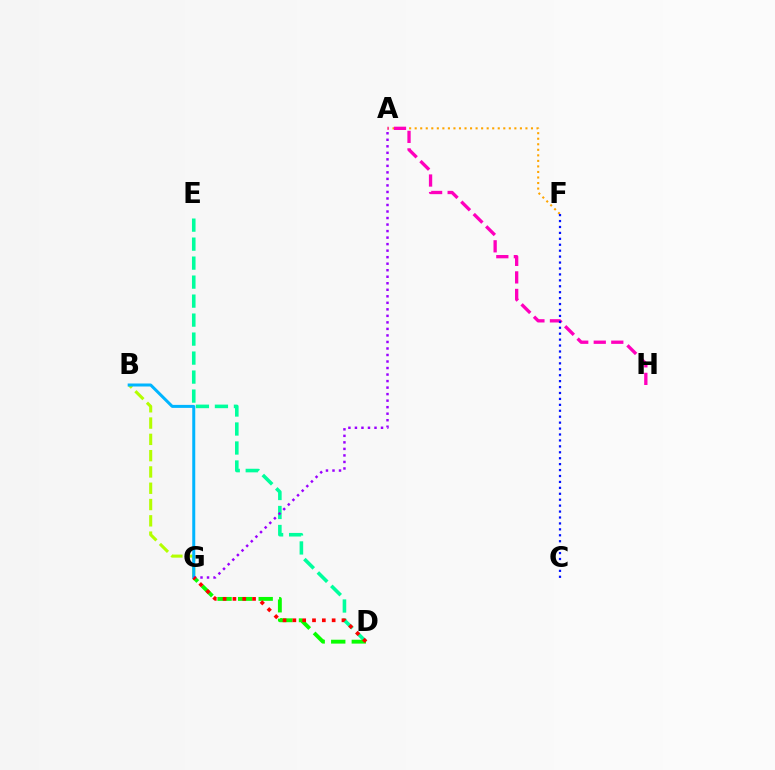{('D', 'E'): [{'color': '#00ff9d', 'line_style': 'dashed', 'thickness': 2.58}], ('B', 'G'): [{'color': '#b3ff00', 'line_style': 'dashed', 'thickness': 2.21}, {'color': '#00b5ff', 'line_style': 'solid', 'thickness': 2.16}], ('A', 'F'): [{'color': '#ffa500', 'line_style': 'dotted', 'thickness': 1.5}], ('D', 'G'): [{'color': '#08ff00', 'line_style': 'dashed', 'thickness': 2.79}, {'color': '#ff0000', 'line_style': 'dotted', 'thickness': 2.67}], ('A', 'H'): [{'color': '#ff00bd', 'line_style': 'dashed', 'thickness': 2.38}], ('C', 'F'): [{'color': '#0010ff', 'line_style': 'dotted', 'thickness': 1.61}], ('A', 'G'): [{'color': '#9b00ff', 'line_style': 'dotted', 'thickness': 1.77}]}